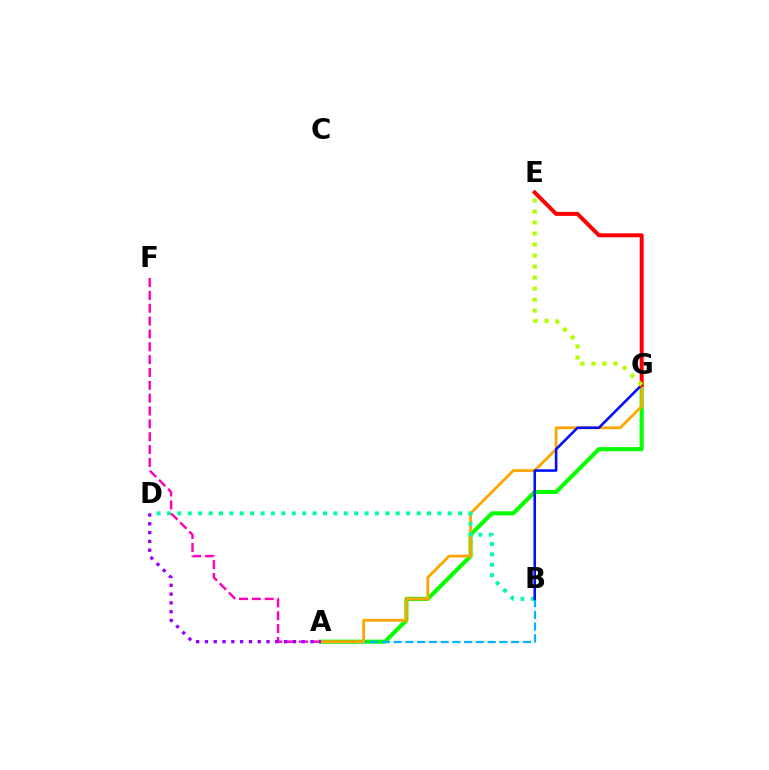{('A', 'G'): [{'color': '#08ff00', 'line_style': 'solid', 'thickness': 2.95}, {'color': '#ffa500', 'line_style': 'solid', 'thickness': 1.99}], ('A', 'B'): [{'color': '#00b5ff', 'line_style': 'dashed', 'thickness': 1.6}], ('B', 'D'): [{'color': '#00ff9d', 'line_style': 'dotted', 'thickness': 2.83}], ('B', 'G'): [{'color': '#0010ff', 'line_style': 'solid', 'thickness': 1.84}], ('E', 'G'): [{'color': '#ff0000', 'line_style': 'solid', 'thickness': 2.85}, {'color': '#b3ff00', 'line_style': 'dotted', 'thickness': 2.99}], ('A', 'F'): [{'color': '#ff00bd', 'line_style': 'dashed', 'thickness': 1.75}], ('A', 'D'): [{'color': '#9b00ff', 'line_style': 'dotted', 'thickness': 2.39}]}